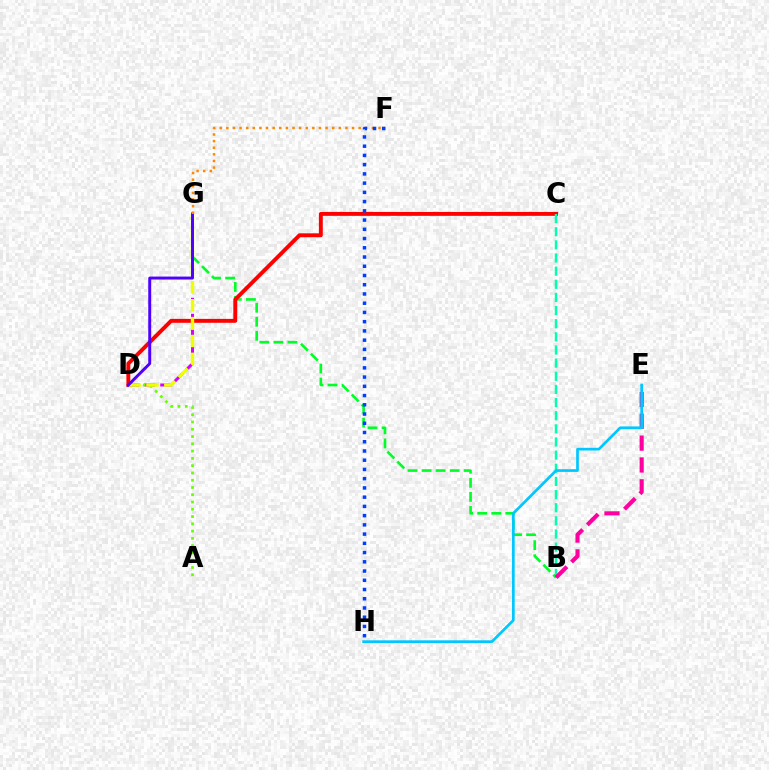{('D', 'G'): [{'color': '#d600ff', 'line_style': 'dashed', 'thickness': 2.17}, {'color': '#eeff00', 'line_style': 'dashed', 'thickness': 2.43}, {'color': '#4f00ff', 'line_style': 'solid', 'thickness': 2.13}], ('B', 'G'): [{'color': '#00ff27', 'line_style': 'dashed', 'thickness': 1.91}], ('C', 'D'): [{'color': '#ff0000', 'line_style': 'solid', 'thickness': 2.82}], ('A', 'D'): [{'color': '#66ff00', 'line_style': 'dotted', 'thickness': 1.98}], ('B', 'C'): [{'color': '#00ffaf', 'line_style': 'dashed', 'thickness': 1.79}], ('B', 'E'): [{'color': '#ff00a0', 'line_style': 'dashed', 'thickness': 2.97}], ('F', 'G'): [{'color': '#ff8800', 'line_style': 'dotted', 'thickness': 1.8}], ('E', 'H'): [{'color': '#00c7ff', 'line_style': 'solid', 'thickness': 1.95}], ('F', 'H'): [{'color': '#003fff', 'line_style': 'dotted', 'thickness': 2.51}]}